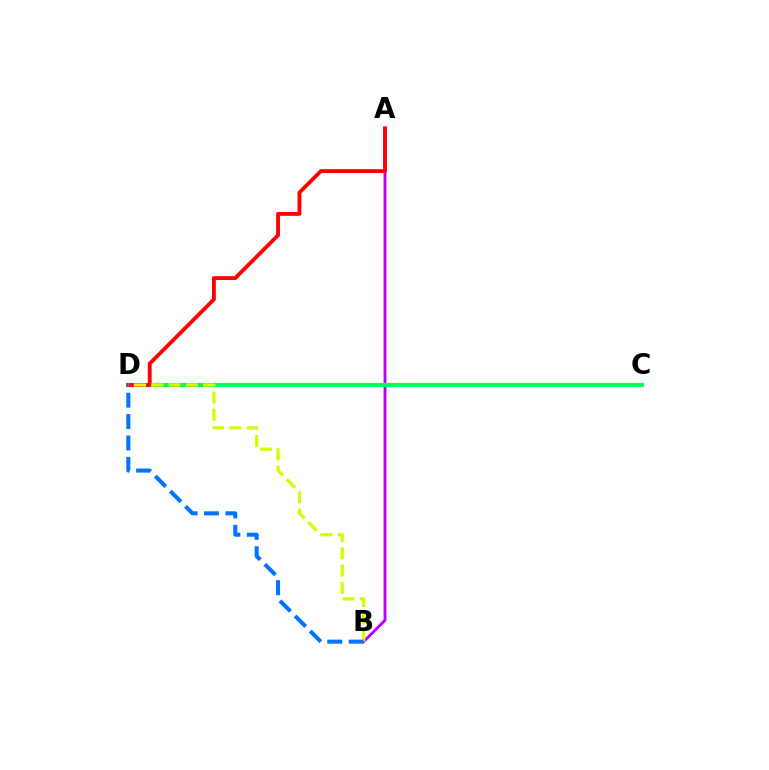{('A', 'B'): [{'color': '#b900ff', 'line_style': 'solid', 'thickness': 2.06}], ('C', 'D'): [{'color': '#00ff5c', 'line_style': 'solid', 'thickness': 2.97}], ('A', 'D'): [{'color': '#ff0000', 'line_style': 'solid', 'thickness': 2.77}], ('B', 'D'): [{'color': '#d1ff00', 'line_style': 'dashed', 'thickness': 2.35}, {'color': '#0074ff', 'line_style': 'dashed', 'thickness': 2.91}]}